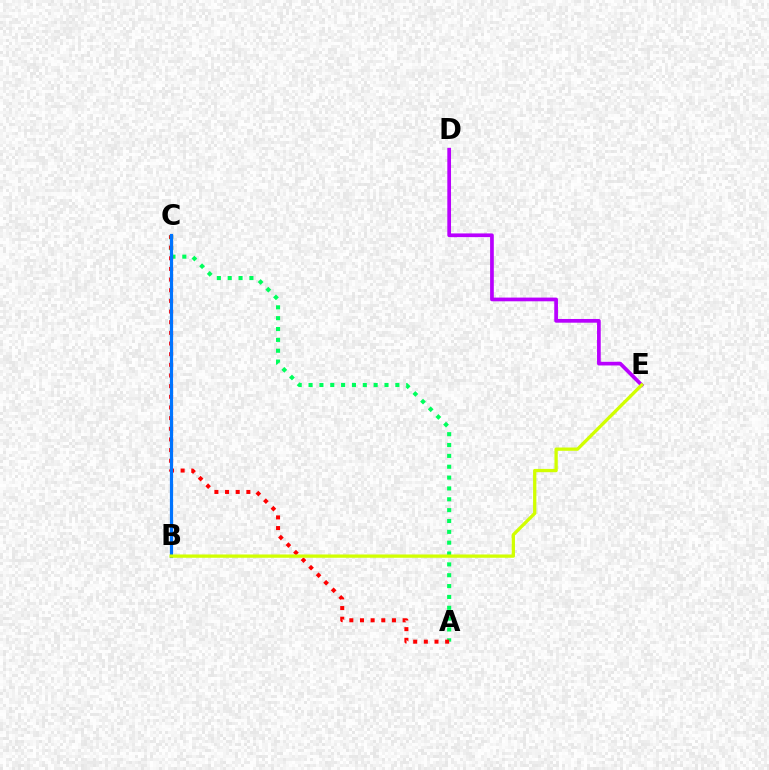{('A', 'C'): [{'color': '#00ff5c', 'line_style': 'dotted', 'thickness': 2.95}, {'color': '#ff0000', 'line_style': 'dotted', 'thickness': 2.9}], ('B', 'C'): [{'color': '#0074ff', 'line_style': 'solid', 'thickness': 2.3}], ('D', 'E'): [{'color': '#b900ff', 'line_style': 'solid', 'thickness': 2.67}], ('B', 'E'): [{'color': '#d1ff00', 'line_style': 'solid', 'thickness': 2.37}]}